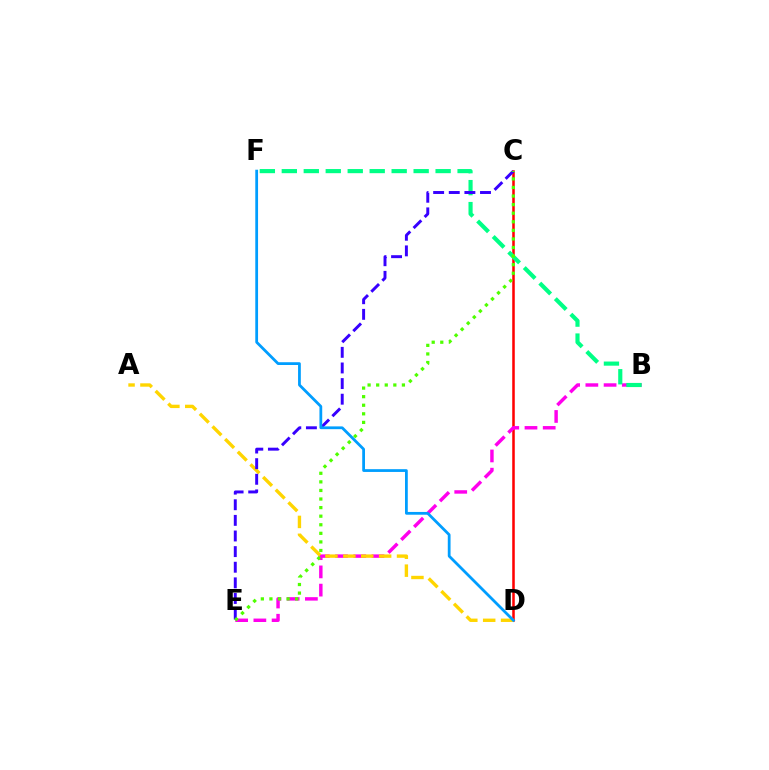{('C', 'D'): [{'color': '#ff0000', 'line_style': 'solid', 'thickness': 1.83}], ('B', 'E'): [{'color': '#ff00ed', 'line_style': 'dashed', 'thickness': 2.48}], ('B', 'F'): [{'color': '#00ff86', 'line_style': 'dashed', 'thickness': 2.98}], ('A', 'D'): [{'color': '#ffd500', 'line_style': 'dashed', 'thickness': 2.43}], ('C', 'E'): [{'color': '#3700ff', 'line_style': 'dashed', 'thickness': 2.12}, {'color': '#4fff00', 'line_style': 'dotted', 'thickness': 2.33}], ('D', 'F'): [{'color': '#009eff', 'line_style': 'solid', 'thickness': 2.0}]}